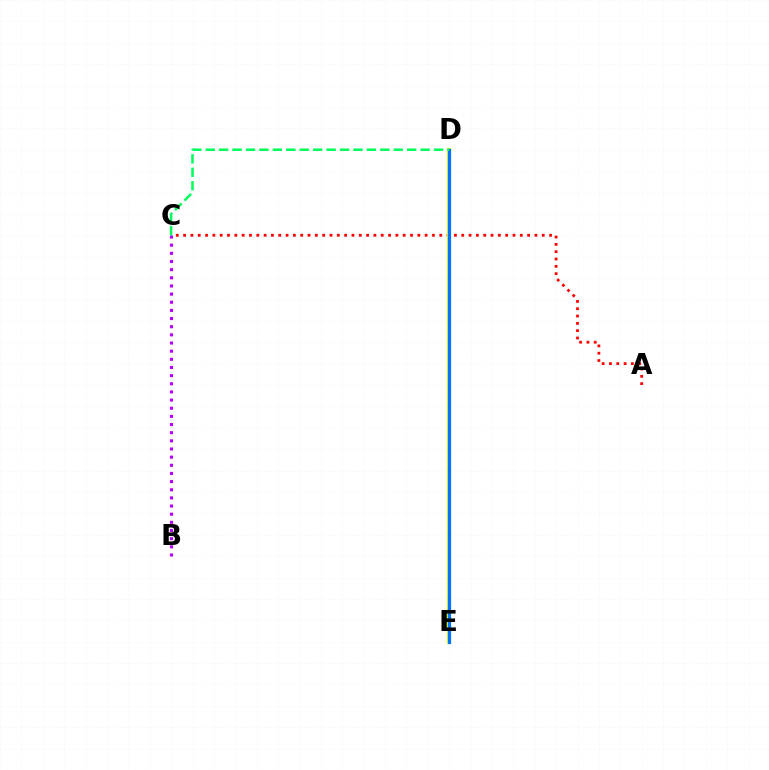{('A', 'C'): [{'color': '#ff0000', 'line_style': 'dotted', 'thickness': 1.99}], ('D', 'E'): [{'color': '#d1ff00', 'line_style': 'solid', 'thickness': 2.78}, {'color': '#0074ff', 'line_style': 'solid', 'thickness': 2.3}], ('B', 'C'): [{'color': '#b900ff', 'line_style': 'dotted', 'thickness': 2.21}], ('C', 'D'): [{'color': '#00ff5c', 'line_style': 'dashed', 'thickness': 1.82}]}